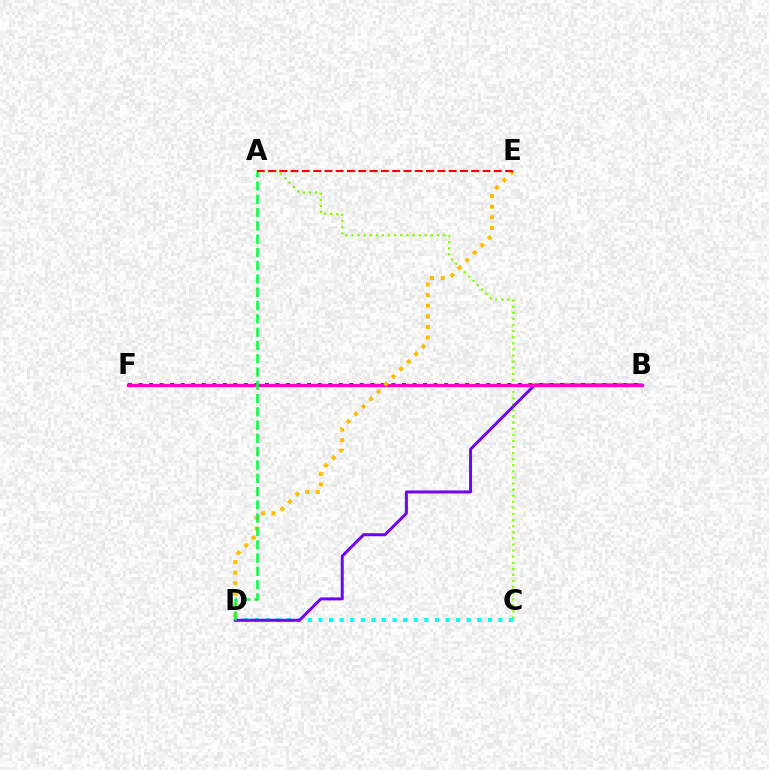{('A', 'C'): [{'color': '#84ff00', 'line_style': 'dotted', 'thickness': 1.66}], ('C', 'D'): [{'color': '#00fff6', 'line_style': 'dotted', 'thickness': 2.88}], ('B', 'F'): [{'color': '#004bff', 'line_style': 'dotted', 'thickness': 2.86}, {'color': '#ff00cf', 'line_style': 'solid', 'thickness': 2.35}], ('B', 'D'): [{'color': '#7200ff', 'line_style': 'solid', 'thickness': 2.14}], ('D', 'E'): [{'color': '#ffbd00', 'line_style': 'dotted', 'thickness': 2.89}], ('A', 'D'): [{'color': '#00ff39', 'line_style': 'dashed', 'thickness': 1.81}], ('A', 'E'): [{'color': '#ff0000', 'line_style': 'dashed', 'thickness': 1.53}]}